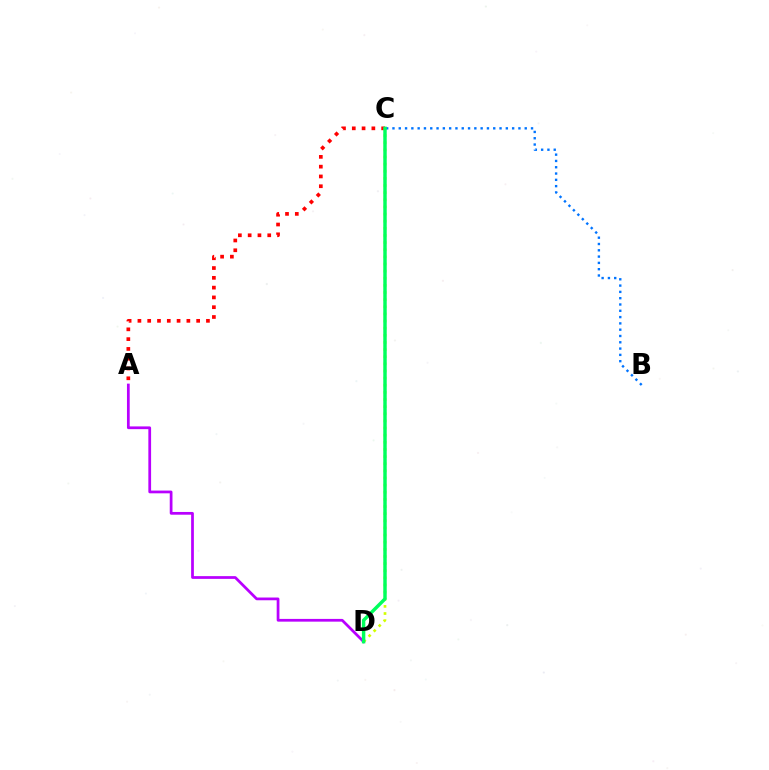{('A', 'C'): [{'color': '#ff0000', 'line_style': 'dotted', 'thickness': 2.66}], ('A', 'D'): [{'color': '#b900ff', 'line_style': 'solid', 'thickness': 1.97}], ('C', 'D'): [{'color': '#d1ff00', 'line_style': 'dotted', 'thickness': 1.94}, {'color': '#00ff5c', 'line_style': 'solid', 'thickness': 2.48}], ('B', 'C'): [{'color': '#0074ff', 'line_style': 'dotted', 'thickness': 1.71}]}